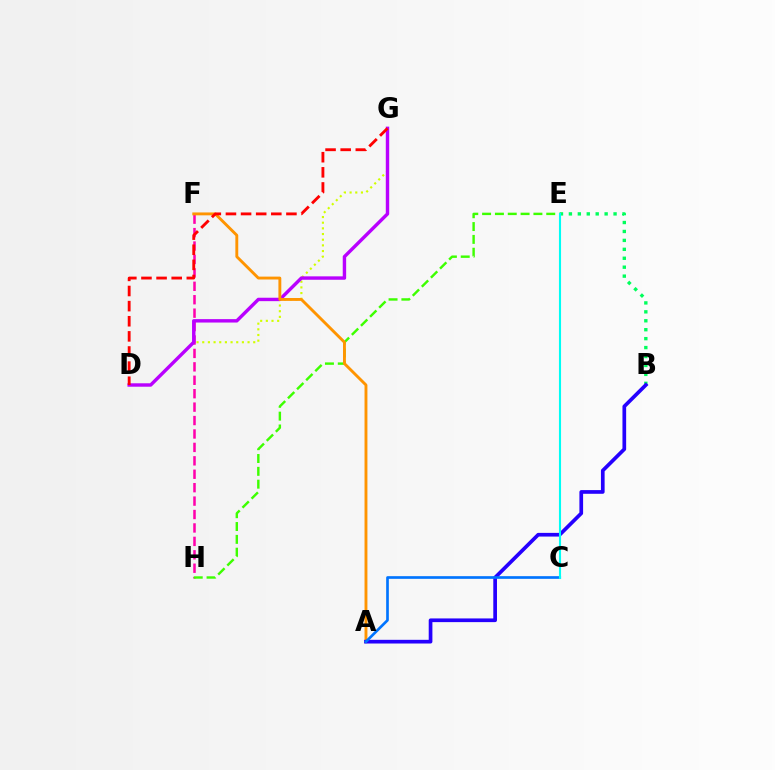{('F', 'H'): [{'color': '#ff00ac', 'line_style': 'dashed', 'thickness': 1.82}], ('E', 'H'): [{'color': '#3dff00', 'line_style': 'dashed', 'thickness': 1.74}], ('D', 'G'): [{'color': '#d1ff00', 'line_style': 'dotted', 'thickness': 1.54}, {'color': '#b900ff', 'line_style': 'solid', 'thickness': 2.46}, {'color': '#ff0000', 'line_style': 'dashed', 'thickness': 2.05}], ('A', 'F'): [{'color': '#ff9400', 'line_style': 'solid', 'thickness': 2.08}], ('B', 'E'): [{'color': '#00ff5c', 'line_style': 'dotted', 'thickness': 2.43}], ('A', 'B'): [{'color': '#2500ff', 'line_style': 'solid', 'thickness': 2.66}], ('A', 'C'): [{'color': '#0074ff', 'line_style': 'solid', 'thickness': 1.92}], ('C', 'E'): [{'color': '#00fff6', 'line_style': 'solid', 'thickness': 1.51}]}